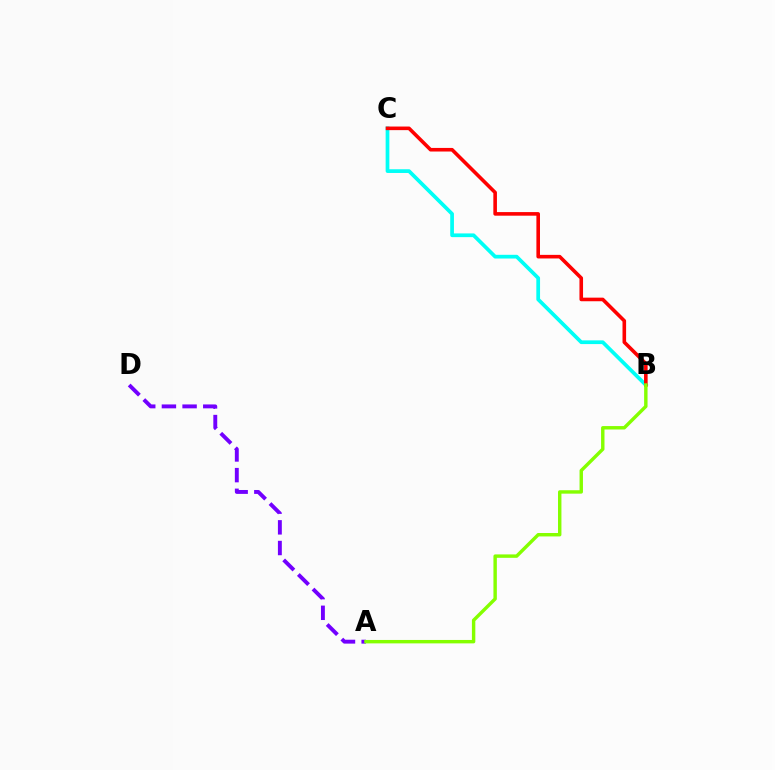{('A', 'D'): [{'color': '#7200ff', 'line_style': 'dashed', 'thickness': 2.81}], ('B', 'C'): [{'color': '#00fff6', 'line_style': 'solid', 'thickness': 2.68}, {'color': '#ff0000', 'line_style': 'solid', 'thickness': 2.59}], ('A', 'B'): [{'color': '#84ff00', 'line_style': 'solid', 'thickness': 2.46}]}